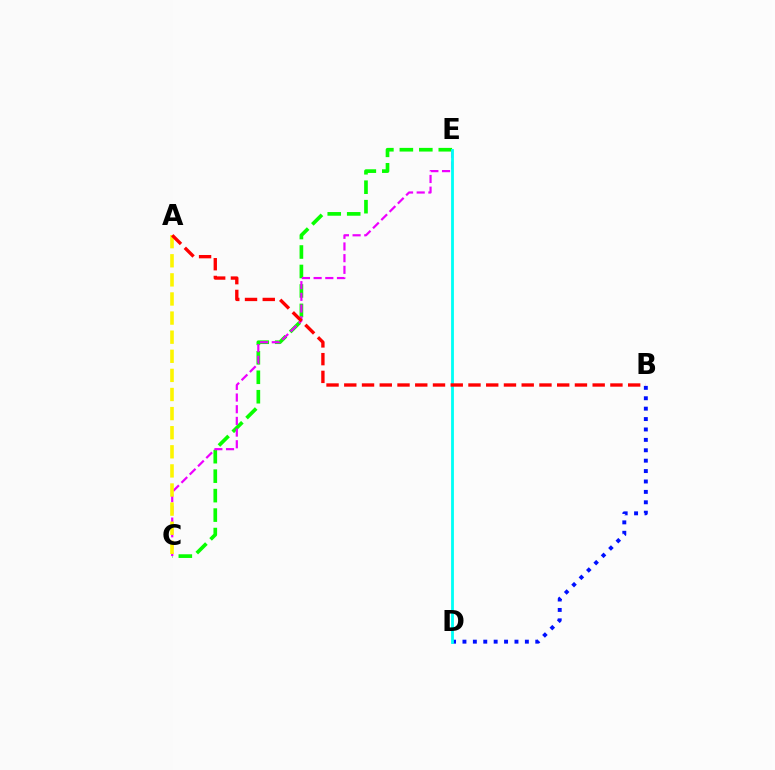{('B', 'D'): [{'color': '#0010ff', 'line_style': 'dotted', 'thickness': 2.83}], ('C', 'E'): [{'color': '#08ff00', 'line_style': 'dashed', 'thickness': 2.64}, {'color': '#ee00ff', 'line_style': 'dashed', 'thickness': 1.59}], ('D', 'E'): [{'color': '#00fff6', 'line_style': 'solid', 'thickness': 2.03}], ('A', 'C'): [{'color': '#fcf500', 'line_style': 'dashed', 'thickness': 2.6}], ('A', 'B'): [{'color': '#ff0000', 'line_style': 'dashed', 'thickness': 2.41}]}